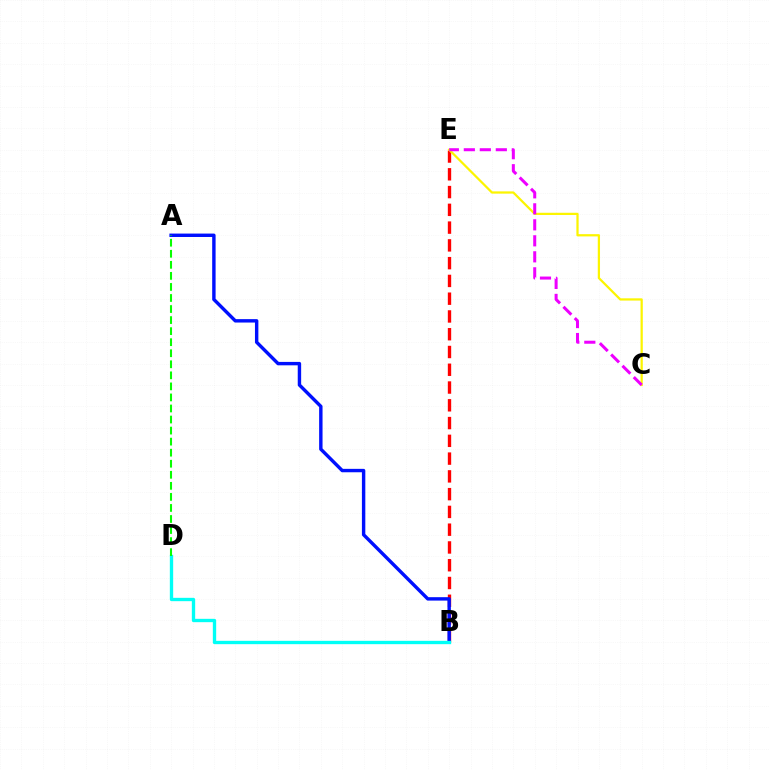{('B', 'E'): [{'color': '#ff0000', 'line_style': 'dashed', 'thickness': 2.41}], ('C', 'E'): [{'color': '#fcf500', 'line_style': 'solid', 'thickness': 1.61}, {'color': '#ee00ff', 'line_style': 'dashed', 'thickness': 2.17}], ('A', 'B'): [{'color': '#0010ff', 'line_style': 'solid', 'thickness': 2.46}], ('B', 'D'): [{'color': '#00fff6', 'line_style': 'solid', 'thickness': 2.4}], ('A', 'D'): [{'color': '#08ff00', 'line_style': 'dashed', 'thickness': 1.5}]}